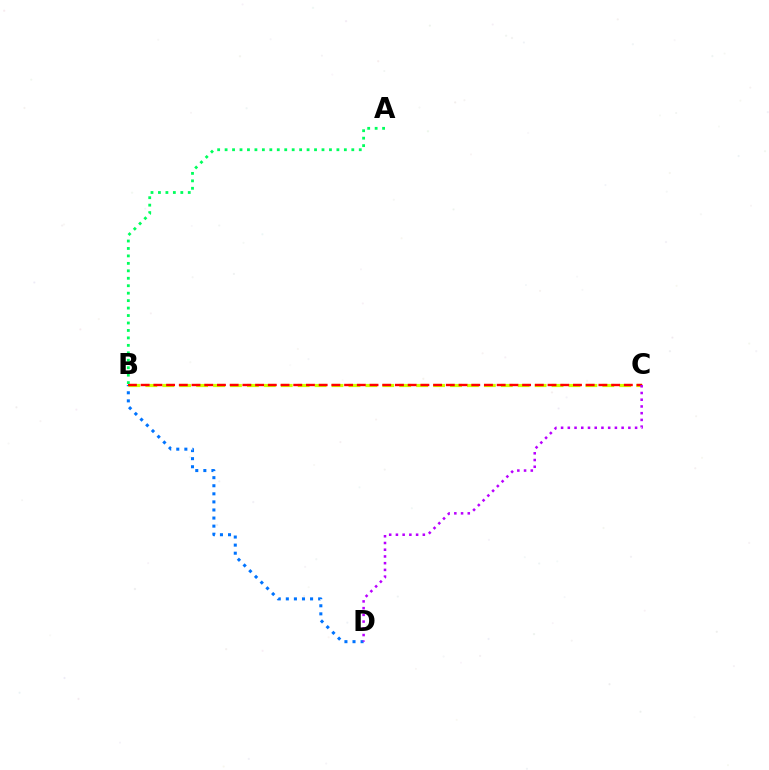{('B', 'D'): [{'color': '#0074ff', 'line_style': 'dotted', 'thickness': 2.19}], ('B', 'C'): [{'color': '#d1ff00', 'line_style': 'dashed', 'thickness': 2.3}, {'color': '#ff0000', 'line_style': 'dashed', 'thickness': 1.73}], ('A', 'B'): [{'color': '#00ff5c', 'line_style': 'dotted', 'thickness': 2.03}], ('C', 'D'): [{'color': '#b900ff', 'line_style': 'dotted', 'thickness': 1.83}]}